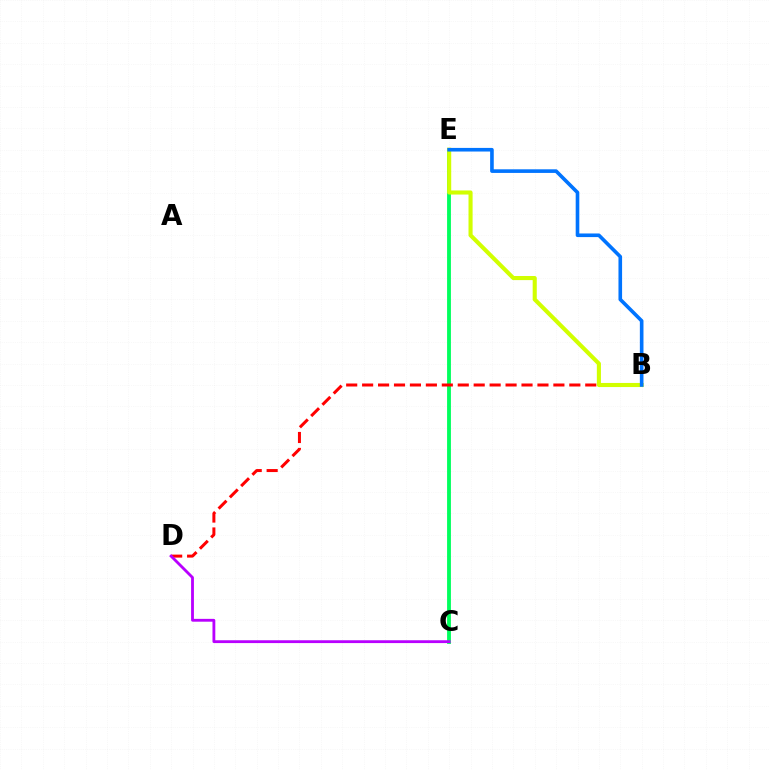{('C', 'E'): [{'color': '#00ff5c', 'line_style': 'solid', 'thickness': 2.76}], ('B', 'D'): [{'color': '#ff0000', 'line_style': 'dashed', 'thickness': 2.17}], ('C', 'D'): [{'color': '#b900ff', 'line_style': 'solid', 'thickness': 2.04}], ('B', 'E'): [{'color': '#d1ff00', 'line_style': 'solid', 'thickness': 2.95}, {'color': '#0074ff', 'line_style': 'solid', 'thickness': 2.61}]}